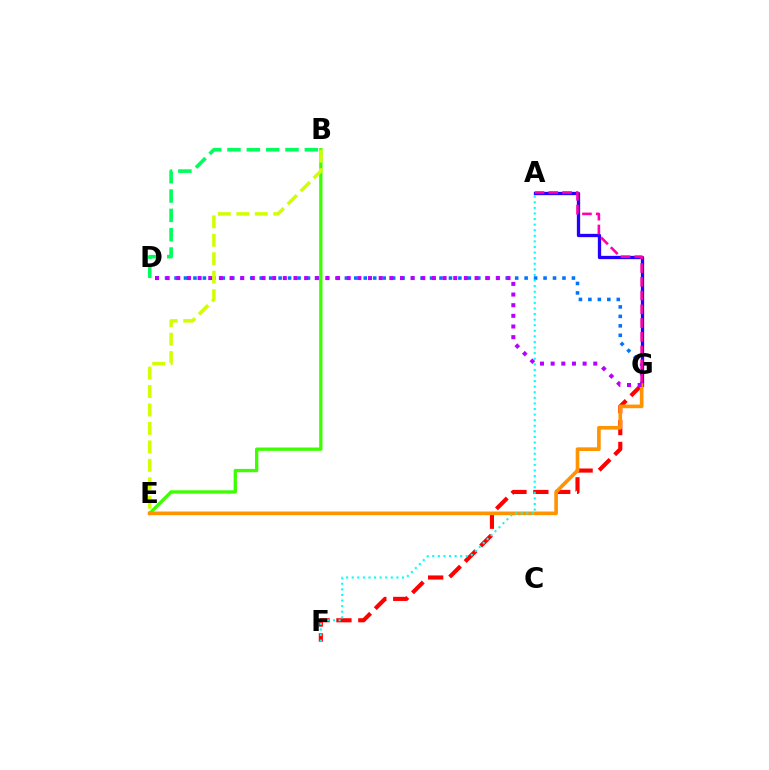{('D', 'G'): [{'color': '#0074ff', 'line_style': 'dotted', 'thickness': 2.57}, {'color': '#b900ff', 'line_style': 'dotted', 'thickness': 2.89}], ('A', 'G'): [{'color': '#2500ff', 'line_style': 'solid', 'thickness': 2.37}, {'color': '#ff00ac', 'line_style': 'dashed', 'thickness': 1.87}], ('B', 'E'): [{'color': '#3dff00', 'line_style': 'solid', 'thickness': 2.39}, {'color': '#d1ff00', 'line_style': 'dashed', 'thickness': 2.51}], ('F', 'G'): [{'color': '#ff0000', 'line_style': 'dashed', 'thickness': 2.97}], ('E', 'G'): [{'color': '#ff9400', 'line_style': 'solid', 'thickness': 2.62}], ('B', 'D'): [{'color': '#00ff5c', 'line_style': 'dashed', 'thickness': 2.63}], ('A', 'F'): [{'color': '#00fff6', 'line_style': 'dotted', 'thickness': 1.52}]}